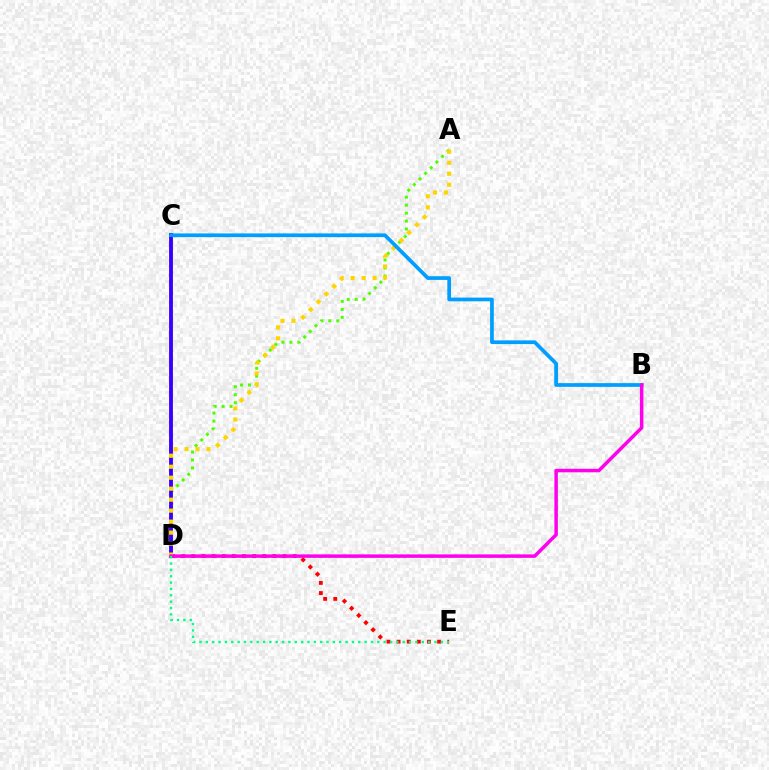{('D', 'E'): [{'color': '#ff0000', 'line_style': 'dotted', 'thickness': 2.75}, {'color': '#00ff86', 'line_style': 'dotted', 'thickness': 1.73}], ('A', 'D'): [{'color': '#4fff00', 'line_style': 'dotted', 'thickness': 2.16}, {'color': '#ffd500', 'line_style': 'dotted', 'thickness': 2.98}], ('C', 'D'): [{'color': '#3700ff', 'line_style': 'solid', 'thickness': 2.77}], ('B', 'C'): [{'color': '#009eff', 'line_style': 'solid', 'thickness': 2.68}], ('B', 'D'): [{'color': '#ff00ed', 'line_style': 'solid', 'thickness': 2.52}]}